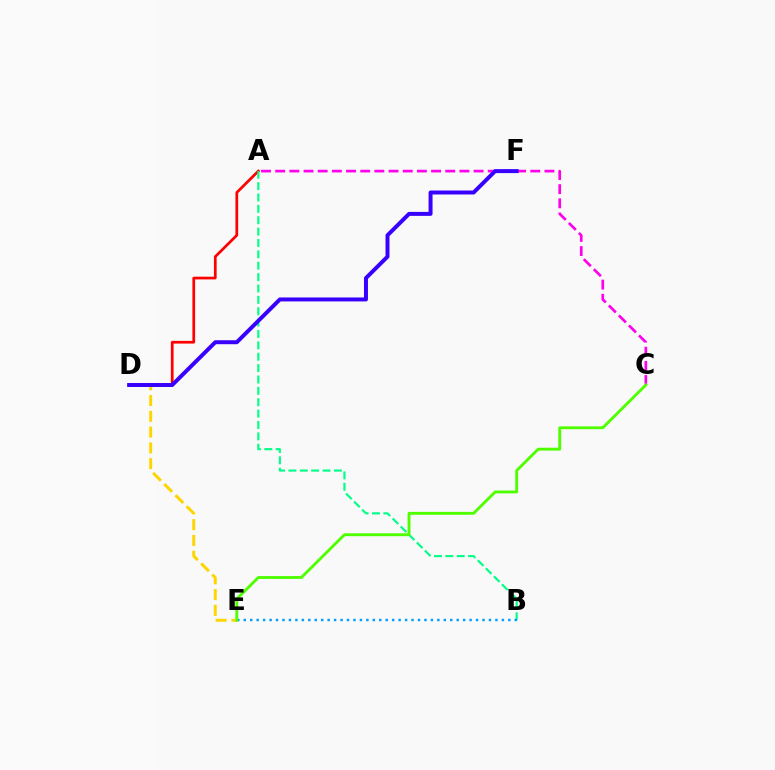{('A', 'D'): [{'color': '#ff0000', 'line_style': 'solid', 'thickness': 1.96}], ('D', 'E'): [{'color': '#ffd500', 'line_style': 'dashed', 'thickness': 2.14}], ('A', 'B'): [{'color': '#00ff86', 'line_style': 'dashed', 'thickness': 1.55}], ('B', 'E'): [{'color': '#009eff', 'line_style': 'dotted', 'thickness': 1.75}], ('A', 'C'): [{'color': '#ff00ed', 'line_style': 'dashed', 'thickness': 1.93}], ('C', 'E'): [{'color': '#4fff00', 'line_style': 'solid', 'thickness': 2.06}], ('D', 'F'): [{'color': '#3700ff', 'line_style': 'solid', 'thickness': 2.86}]}